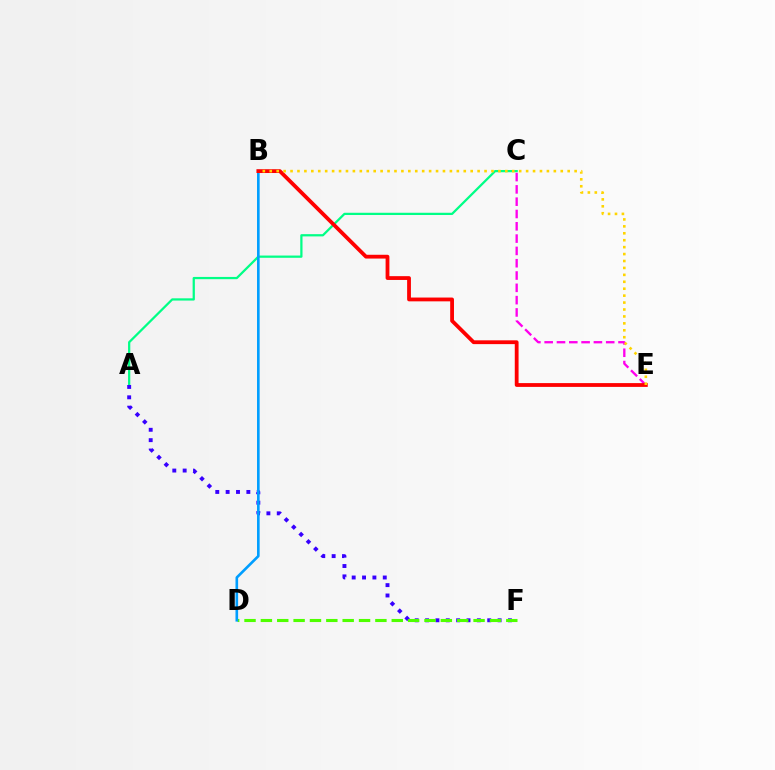{('A', 'C'): [{'color': '#00ff86', 'line_style': 'solid', 'thickness': 1.62}], ('A', 'F'): [{'color': '#3700ff', 'line_style': 'dotted', 'thickness': 2.81}], ('C', 'E'): [{'color': '#ff00ed', 'line_style': 'dashed', 'thickness': 1.67}], ('D', 'F'): [{'color': '#4fff00', 'line_style': 'dashed', 'thickness': 2.22}], ('B', 'D'): [{'color': '#009eff', 'line_style': 'solid', 'thickness': 1.89}], ('B', 'E'): [{'color': '#ff0000', 'line_style': 'solid', 'thickness': 2.73}, {'color': '#ffd500', 'line_style': 'dotted', 'thickness': 1.88}]}